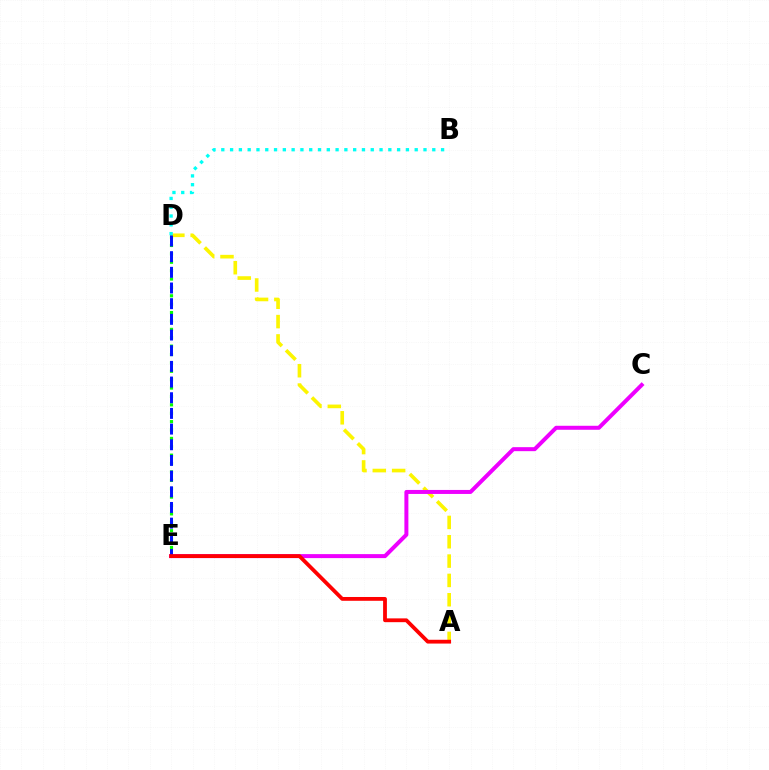{('D', 'E'): [{'color': '#08ff00', 'line_style': 'dotted', 'thickness': 2.28}, {'color': '#0010ff', 'line_style': 'dashed', 'thickness': 2.13}], ('A', 'D'): [{'color': '#fcf500', 'line_style': 'dashed', 'thickness': 2.63}], ('C', 'E'): [{'color': '#ee00ff', 'line_style': 'solid', 'thickness': 2.88}], ('B', 'D'): [{'color': '#00fff6', 'line_style': 'dotted', 'thickness': 2.39}], ('A', 'E'): [{'color': '#ff0000', 'line_style': 'solid', 'thickness': 2.73}]}